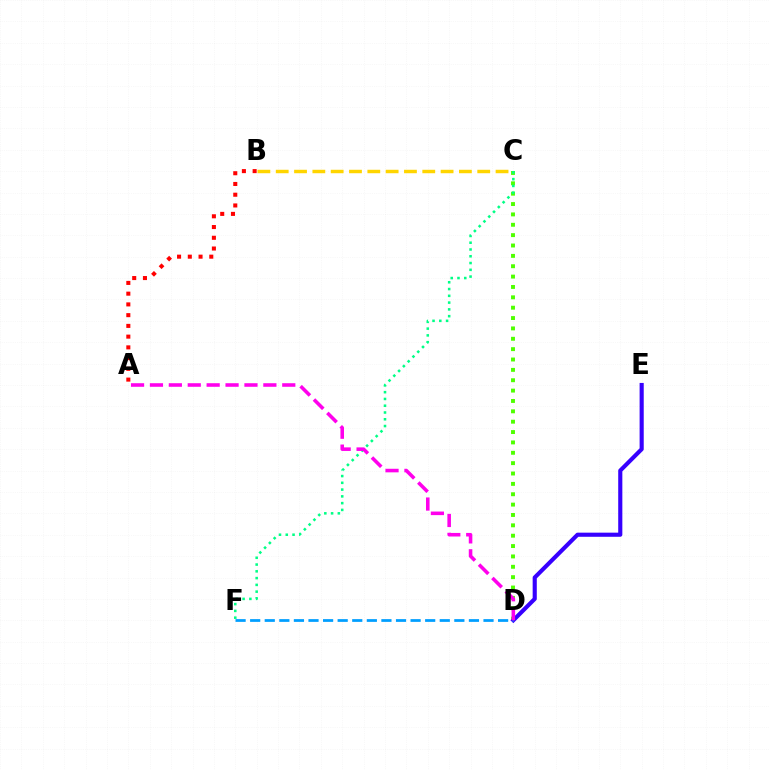{('C', 'D'): [{'color': '#4fff00', 'line_style': 'dotted', 'thickness': 2.82}], ('C', 'F'): [{'color': '#00ff86', 'line_style': 'dotted', 'thickness': 1.84}], ('A', 'B'): [{'color': '#ff0000', 'line_style': 'dotted', 'thickness': 2.92}], ('B', 'C'): [{'color': '#ffd500', 'line_style': 'dashed', 'thickness': 2.49}], ('D', 'E'): [{'color': '#3700ff', 'line_style': 'solid', 'thickness': 2.97}], ('D', 'F'): [{'color': '#009eff', 'line_style': 'dashed', 'thickness': 1.98}], ('A', 'D'): [{'color': '#ff00ed', 'line_style': 'dashed', 'thickness': 2.57}]}